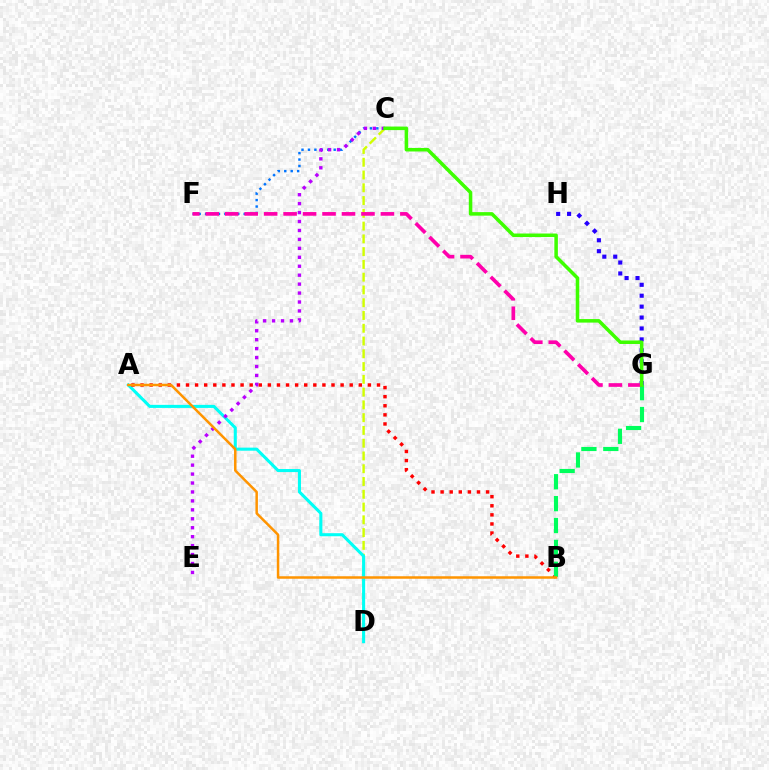{('C', 'D'): [{'color': '#d1ff00', 'line_style': 'dashed', 'thickness': 1.73}], ('C', 'F'): [{'color': '#0074ff', 'line_style': 'dotted', 'thickness': 1.75}], ('A', 'D'): [{'color': '#00fff6', 'line_style': 'solid', 'thickness': 2.21}], ('A', 'B'): [{'color': '#ff0000', 'line_style': 'dotted', 'thickness': 2.47}, {'color': '#ff9400', 'line_style': 'solid', 'thickness': 1.8}], ('G', 'H'): [{'color': '#2500ff', 'line_style': 'dotted', 'thickness': 2.97}], ('B', 'G'): [{'color': '#00ff5c', 'line_style': 'dashed', 'thickness': 2.97}], ('F', 'G'): [{'color': '#ff00ac', 'line_style': 'dashed', 'thickness': 2.64}], ('C', 'E'): [{'color': '#b900ff', 'line_style': 'dotted', 'thickness': 2.43}], ('C', 'G'): [{'color': '#3dff00', 'line_style': 'solid', 'thickness': 2.54}]}